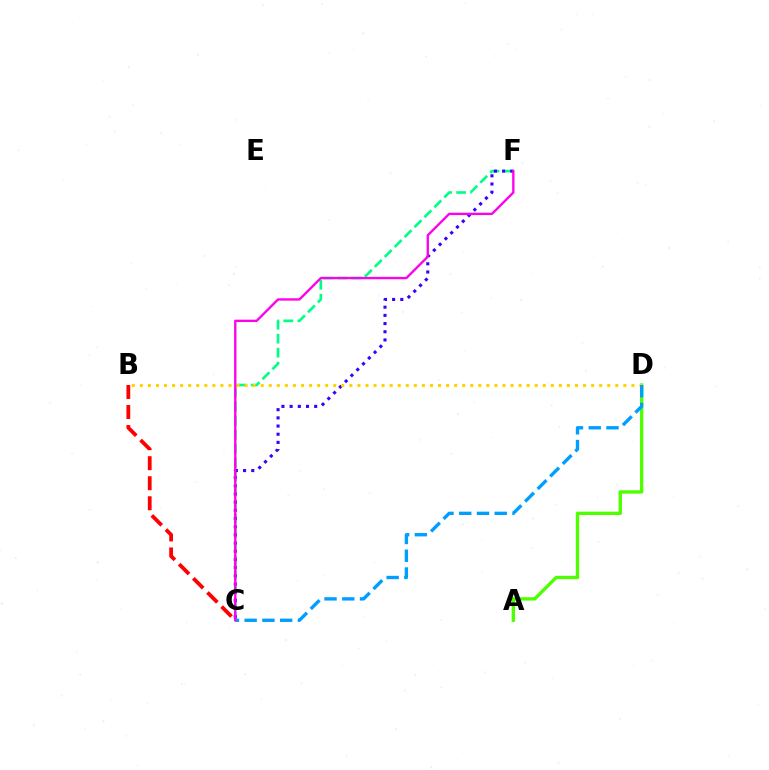{('C', 'F'): [{'color': '#00ff86', 'line_style': 'dashed', 'thickness': 1.91}, {'color': '#3700ff', 'line_style': 'dotted', 'thickness': 2.22}, {'color': '#ff00ed', 'line_style': 'solid', 'thickness': 1.69}], ('A', 'D'): [{'color': '#4fff00', 'line_style': 'solid', 'thickness': 2.42}], ('B', 'C'): [{'color': '#ff0000', 'line_style': 'dashed', 'thickness': 2.72}], ('B', 'D'): [{'color': '#ffd500', 'line_style': 'dotted', 'thickness': 2.19}], ('C', 'D'): [{'color': '#009eff', 'line_style': 'dashed', 'thickness': 2.41}]}